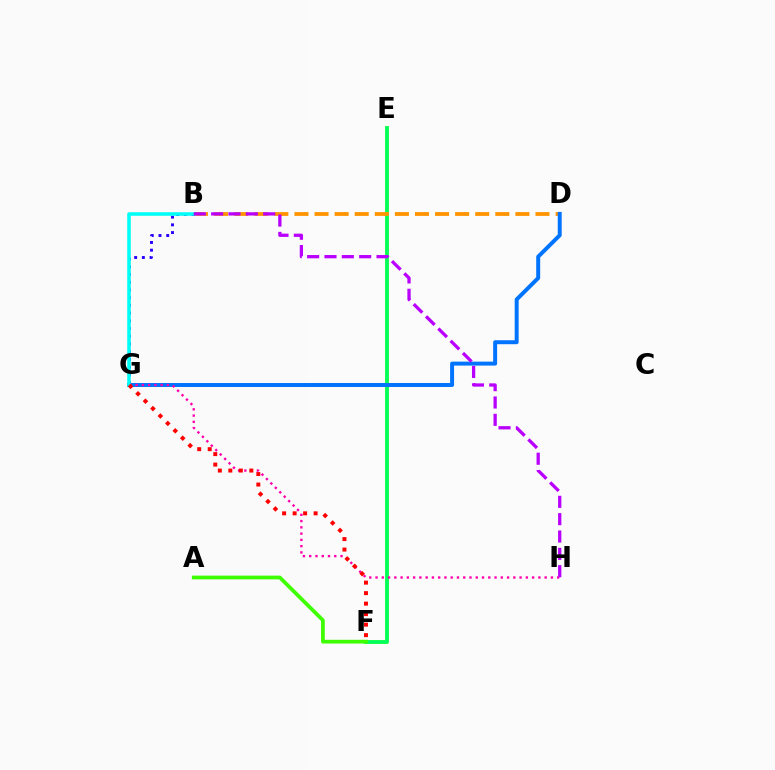{('E', 'F'): [{'color': '#d1ff00', 'line_style': 'solid', 'thickness': 2.57}, {'color': '#00ff5c', 'line_style': 'solid', 'thickness': 2.69}], ('B', 'D'): [{'color': '#ff9400', 'line_style': 'dashed', 'thickness': 2.73}], ('D', 'G'): [{'color': '#0074ff', 'line_style': 'solid', 'thickness': 2.85}], ('B', 'G'): [{'color': '#2500ff', 'line_style': 'dotted', 'thickness': 2.1}, {'color': '#00fff6', 'line_style': 'solid', 'thickness': 2.56}], ('G', 'H'): [{'color': '#ff00ac', 'line_style': 'dotted', 'thickness': 1.7}], ('A', 'F'): [{'color': '#3dff00', 'line_style': 'solid', 'thickness': 2.69}], ('F', 'G'): [{'color': '#ff0000', 'line_style': 'dotted', 'thickness': 2.85}], ('B', 'H'): [{'color': '#b900ff', 'line_style': 'dashed', 'thickness': 2.36}]}